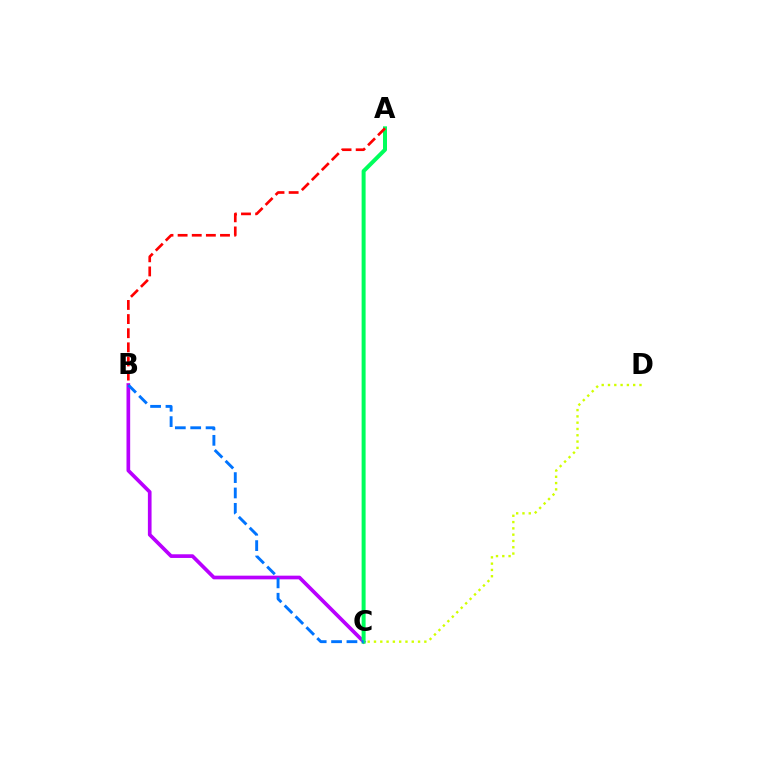{('B', 'C'): [{'color': '#b900ff', 'line_style': 'solid', 'thickness': 2.65}, {'color': '#0074ff', 'line_style': 'dashed', 'thickness': 2.09}], ('C', 'D'): [{'color': '#d1ff00', 'line_style': 'dotted', 'thickness': 1.71}], ('A', 'C'): [{'color': '#00ff5c', 'line_style': 'solid', 'thickness': 2.87}], ('A', 'B'): [{'color': '#ff0000', 'line_style': 'dashed', 'thickness': 1.92}]}